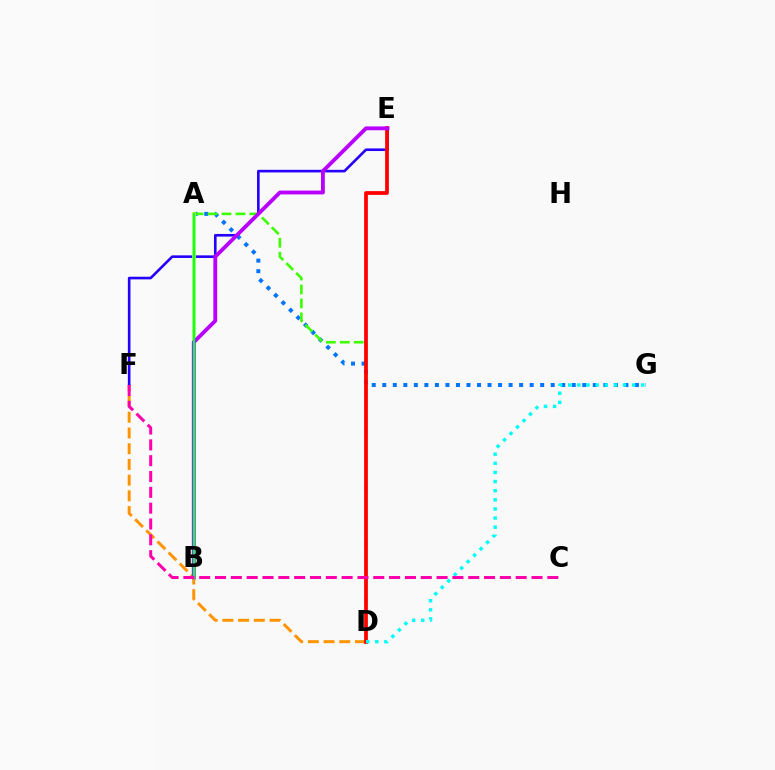{('A', 'G'): [{'color': '#0074ff', 'line_style': 'dotted', 'thickness': 2.86}], ('E', 'F'): [{'color': '#2500ff', 'line_style': 'solid', 'thickness': 1.89}], ('A', 'D'): [{'color': '#3dff00', 'line_style': 'dashed', 'thickness': 1.89}], ('D', 'F'): [{'color': '#ff9400', 'line_style': 'dashed', 'thickness': 2.13}], ('D', 'E'): [{'color': '#ff0000', 'line_style': 'solid', 'thickness': 2.7}], ('D', 'G'): [{'color': '#00fff6', 'line_style': 'dotted', 'thickness': 2.48}], ('A', 'B'): [{'color': '#d1ff00', 'line_style': 'solid', 'thickness': 2.66}, {'color': '#00ff5c', 'line_style': 'solid', 'thickness': 1.73}], ('B', 'E'): [{'color': '#b900ff', 'line_style': 'solid', 'thickness': 2.76}], ('C', 'F'): [{'color': '#ff00ac', 'line_style': 'dashed', 'thickness': 2.15}]}